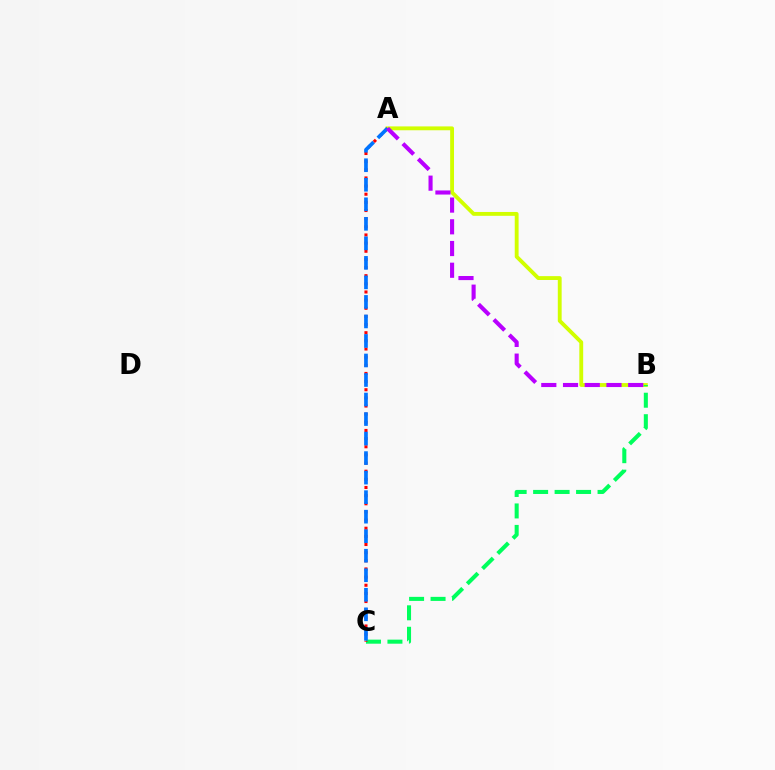{('A', 'B'): [{'color': '#d1ff00', 'line_style': 'solid', 'thickness': 2.78}, {'color': '#b900ff', 'line_style': 'dashed', 'thickness': 2.95}], ('B', 'C'): [{'color': '#00ff5c', 'line_style': 'dashed', 'thickness': 2.92}], ('A', 'C'): [{'color': '#ff0000', 'line_style': 'dotted', 'thickness': 2.21}, {'color': '#0074ff', 'line_style': 'dashed', 'thickness': 2.65}]}